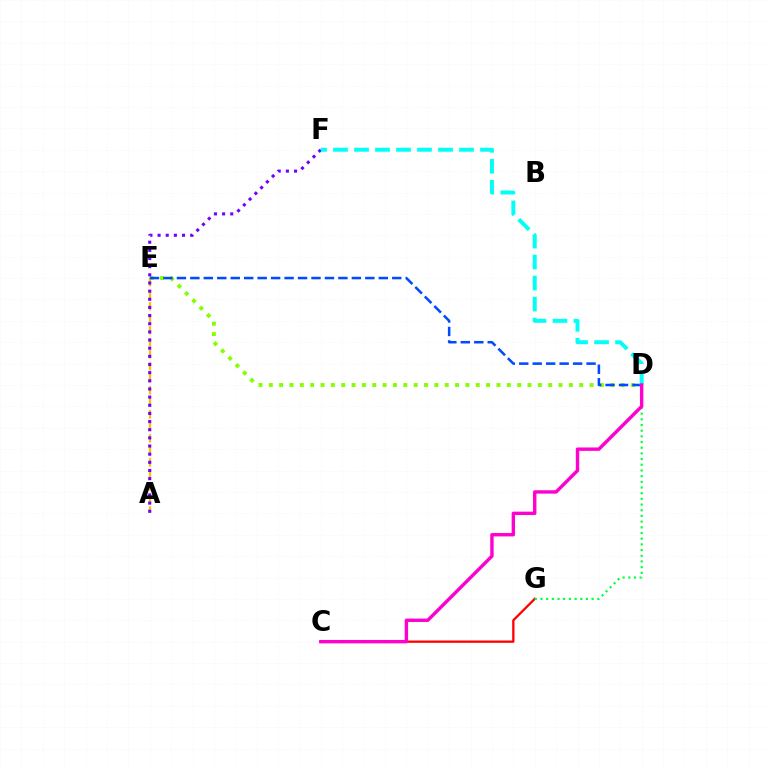{('C', 'G'): [{'color': '#ff0000', 'line_style': 'solid', 'thickness': 1.65}], ('D', 'E'): [{'color': '#84ff00', 'line_style': 'dotted', 'thickness': 2.81}, {'color': '#004bff', 'line_style': 'dashed', 'thickness': 1.83}], ('A', 'E'): [{'color': '#ffbd00', 'line_style': 'dashed', 'thickness': 1.63}], ('A', 'F'): [{'color': '#7200ff', 'line_style': 'dotted', 'thickness': 2.21}], ('D', 'G'): [{'color': '#00ff39', 'line_style': 'dotted', 'thickness': 1.54}], ('D', 'F'): [{'color': '#00fff6', 'line_style': 'dashed', 'thickness': 2.85}], ('C', 'D'): [{'color': '#ff00cf', 'line_style': 'solid', 'thickness': 2.45}]}